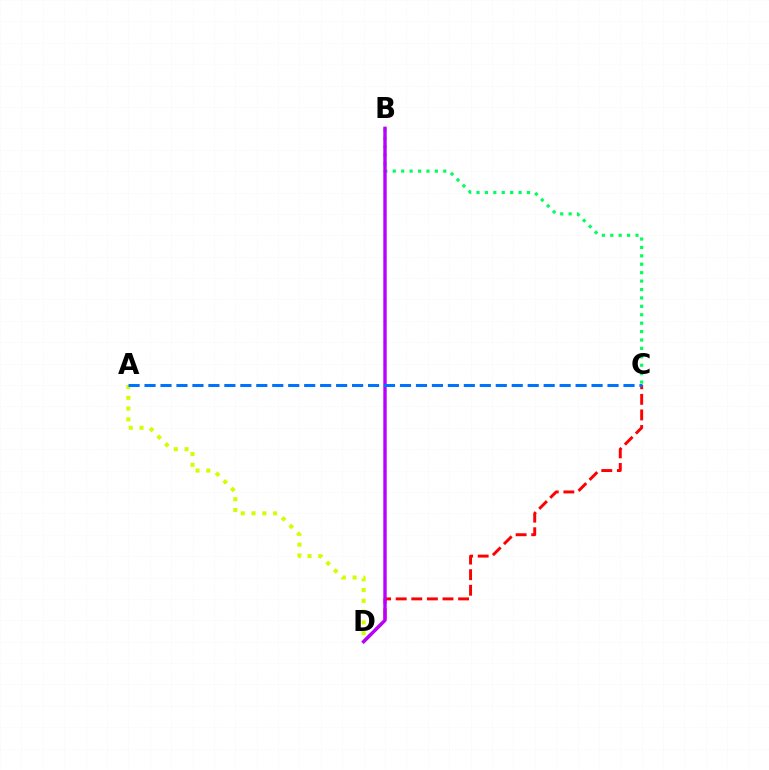{('B', 'C'): [{'color': '#00ff5c', 'line_style': 'dotted', 'thickness': 2.29}], ('A', 'D'): [{'color': '#d1ff00', 'line_style': 'dotted', 'thickness': 2.93}], ('C', 'D'): [{'color': '#ff0000', 'line_style': 'dashed', 'thickness': 2.12}], ('B', 'D'): [{'color': '#b900ff', 'line_style': 'solid', 'thickness': 2.43}], ('A', 'C'): [{'color': '#0074ff', 'line_style': 'dashed', 'thickness': 2.17}]}